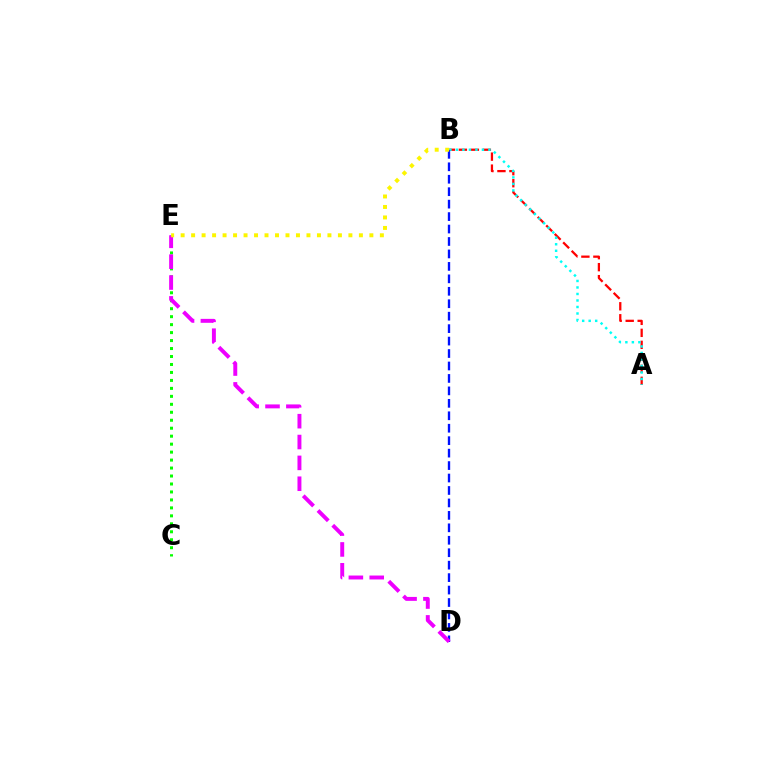{('A', 'B'): [{'color': '#ff0000', 'line_style': 'dashed', 'thickness': 1.63}, {'color': '#00fff6', 'line_style': 'dotted', 'thickness': 1.77}], ('C', 'E'): [{'color': '#08ff00', 'line_style': 'dotted', 'thickness': 2.16}], ('B', 'D'): [{'color': '#0010ff', 'line_style': 'dashed', 'thickness': 1.69}], ('D', 'E'): [{'color': '#ee00ff', 'line_style': 'dashed', 'thickness': 2.83}], ('B', 'E'): [{'color': '#fcf500', 'line_style': 'dotted', 'thickness': 2.85}]}